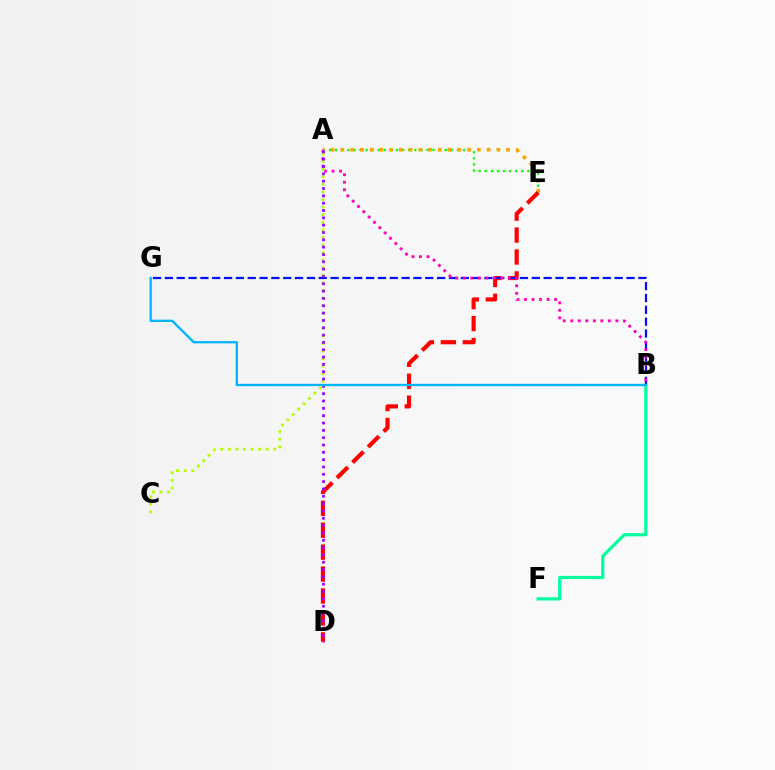{('A', 'E'): [{'color': '#08ff00', 'line_style': 'dotted', 'thickness': 1.66}, {'color': '#ffa500', 'line_style': 'dotted', 'thickness': 2.65}], ('B', 'F'): [{'color': '#00ff9d', 'line_style': 'solid', 'thickness': 2.31}], ('D', 'E'): [{'color': '#ff0000', 'line_style': 'dashed', 'thickness': 2.98}], ('B', 'G'): [{'color': '#0010ff', 'line_style': 'dashed', 'thickness': 1.61}, {'color': '#00b5ff', 'line_style': 'solid', 'thickness': 1.67}], ('A', 'B'): [{'color': '#ff00bd', 'line_style': 'dotted', 'thickness': 2.04}], ('A', 'C'): [{'color': '#b3ff00', 'line_style': 'dotted', 'thickness': 2.06}], ('A', 'D'): [{'color': '#9b00ff', 'line_style': 'dotted', 'thickness': 1.99}]}